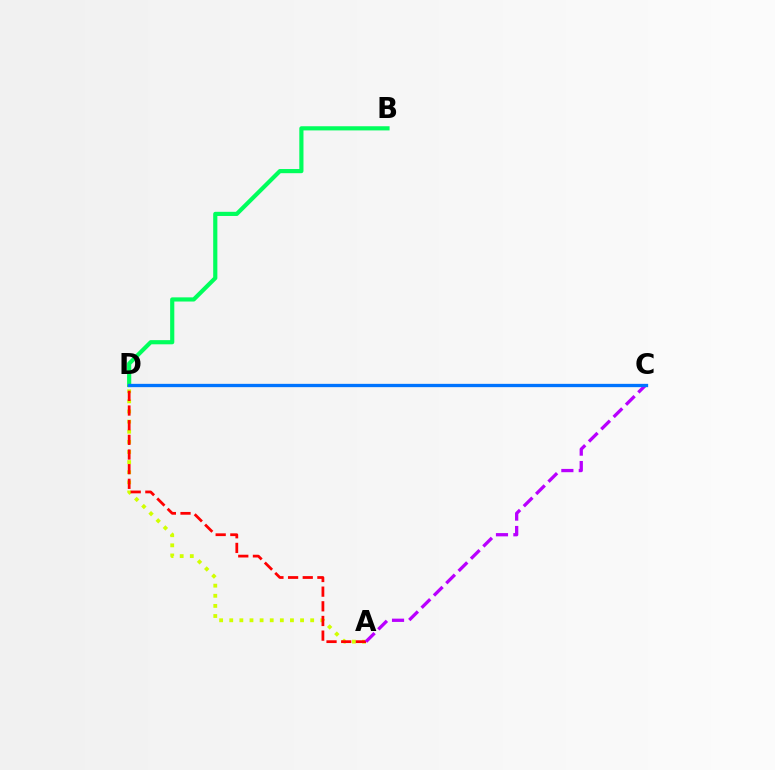{('B', 'D'): [{'color': '#00ff5c', 'line_style': 'solid', 'thickness': 3.0}], ('A', 'D'): [{'color': '#d1ff00', 'line_style': 'dotted', 'thickness': 2.75}, {'color': '#ff0000', 'line_style': 'dashed', 'thickness': 1.99}], ('A', 'C'): [{'color': '#b900ff', 'line_style': 'dashed', 'thickness': 2.36}], ('C', 'D'): [{'color': '#0074ff', 'line_style': 'solid', 'thickness': 2.38}]}